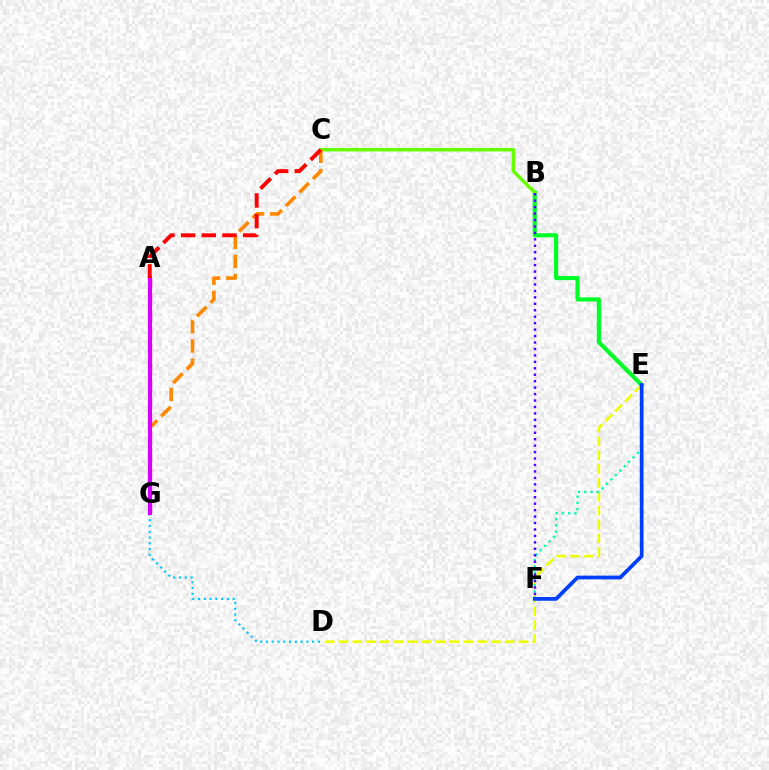{('D', 'E'): [{'color': '#eeff00', 'line_style': 'dashed', 'thickness': 1.88}], ('B', 'E'): [{'color': '#00ff27', 'line_style': 'solid', 'thickness': 3.0}], ('B', 'C'): [{'color': '#66ff00', 'line_style': 'solid', 'thickness': 2.5}], ('A', 'G'): [{'color': '#ff00a0', 'line_style': 'dashed', 'thickness': 2.36}, {'color': '#d600ff', 'line_style': 'solid', 'thickness': 2.99}], ('D', 'G'): [{'color': '#00c7ff', 'line_style': 'dotted', 'thickness': 1.57}], ('C', 'G'): [{'color': '#ff8800', 'line_style': 'dashed', 'thickness': 2.6}], ('E', 'F'): [{'color': '#00ffaf', 'line_style': 'dotted', 'thickness': 1.7}, {'color': '#003fff', 'line_style': 'solid', 'thickness': 2.7}], ('A', 'C'): [{'color': '#ff0000', 'line_style': 'dashed', 'thickness': 2.81}], ('B', 'F'): [{'color': '#4f00ff', 'line_style': 'dotted', 'thickness': 1.75}]}